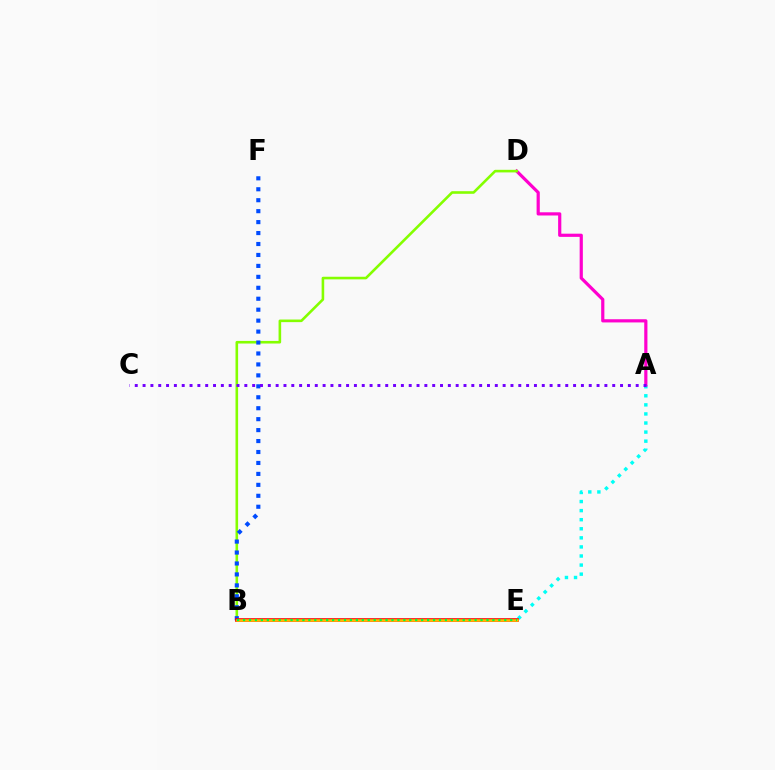{('A', 'E'): [{'color': '#00fff6', 'line_style': 'dotted', 'thickness': 2.47}], ('A', 'D'): [{'color': '#ff00cf', 'line_style': 'solid', 'thickness': 2.3}], ('B', 'D'): [{'color': '#84ff00', 'line_style': 'solid', 'thickness': 1.87}], ('B', 'F'): [{'color': '#004bff', 'line_style': 'dotted', 'thickness': 2.97}], ('B', 'E'): [{'color': '#ff0000', 'line_style': 'solid', 'thickness': 2.61}, {'color': '#ffbd00', 'line_style': 'solid', 'thickness': 1.8}, {'color': '#00ff39', 'line_style': 'dotted', 'thickness': 1.61}], ('A', 'C'): [{'color': '#7200ff', 'line_style': 'dotted', 'thickness': 2.13}]}